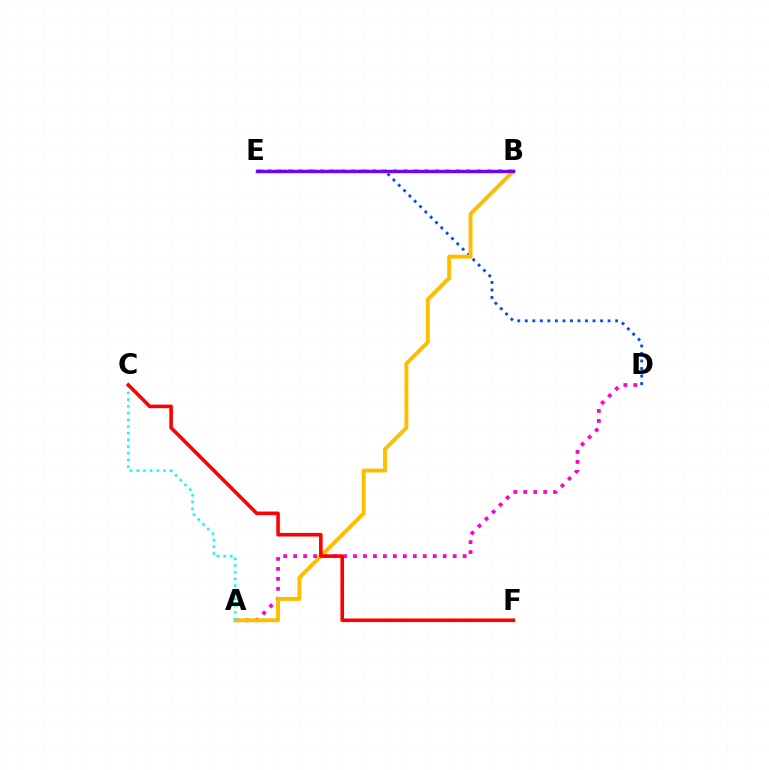{('D', 'E'): [{'color': '#004bff', 'line_style': 'dotted', 'thickness': 2.05}], ('A', 'D'): [{'color': '#ff00cf', 'line_style': 'dotted', 'thickness': 2.71}], ('A', 'B'): [{'color': '#ffbd00', 'line_style': 'solid', 'thickness': 2.82}], ('B', 'E'): [{'color': '#00ff39', 'line_style': 'dotted', 'thickness': 2.84}, {'color': '#84ff00', 'line_style': 'solid', 'thickness': 2.44}, {'color': '#7200ff', 'line_style': 'solid', 'thickness': 2.37}], ('A', 'C'): [{'color': '#00fff6', 'line_style': 'dotted', 'thickness': 1.82}], ('C', 'F'): [{'color': '#ff0000', 'line_style': 'solid', 'thickness': 2.58}]}